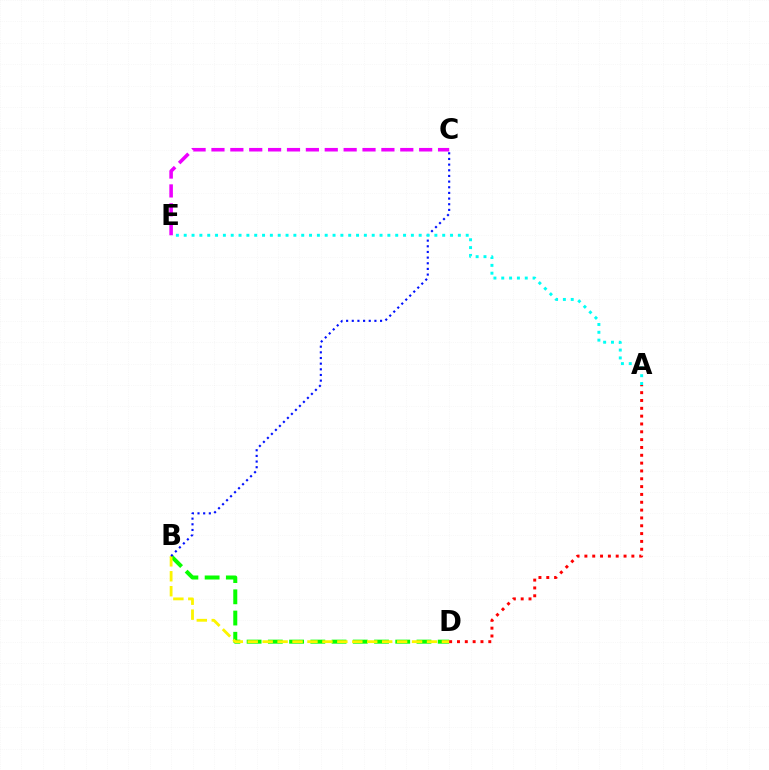{('B', 'D'): [{'color': '#08ff00', 'line_style': 'dashed', 'thickness': 2.88}, {'color': '#fcf500', 'line_style': 'dashed', 'thickness': 2.03}], ('B', 'C'): [{'color': '#0010ff', 'line_style': 'dotted', 'thickness': 1.54}], ('C', 'E'): [{'color': '#ee00ff', 'line_style': 'dashed', 'thickness': 2.57}], ('A', 'D'): [{'color': '#ff0000', 'line_style': 'dotted', 'thickness': 2.13}], ('A', 'E'): [{'color': '#00fff6', 'line_style': 'dotted', 'thickness': 2.13}]}